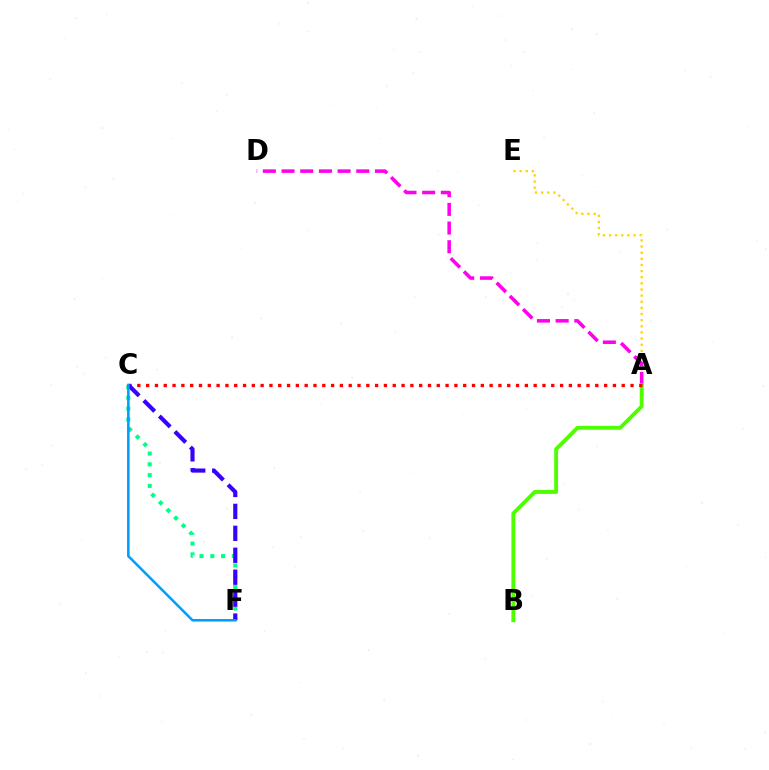{('A', 'E'): [{'color': '#ffd500', 'line_style': 'dotted', 'thickness': 1.67}], ('A', 'D'): [{'color': '#ff00ed', 'line_style': 'dashed', 'thickness': 2.54}], ('A', 'B'): [{'color': '#4fff00', 'line_style': 'solid', 'thickness': 2.79}], ('C', 'F'): [{'color': '#00ff86', 'line_style': 'dotted', 'thickness': 2.93}, {'color': '#3700ff', 'line_style': 'dashed', 'thickness': 2.98}, {'color': '#009eff', 'line_style': 'solid', 'thickness': 1.83}], ('A', 'C'): [{'color': '#ff0000', 'line_style': 'dotted', 'thickness': 2.39}]}